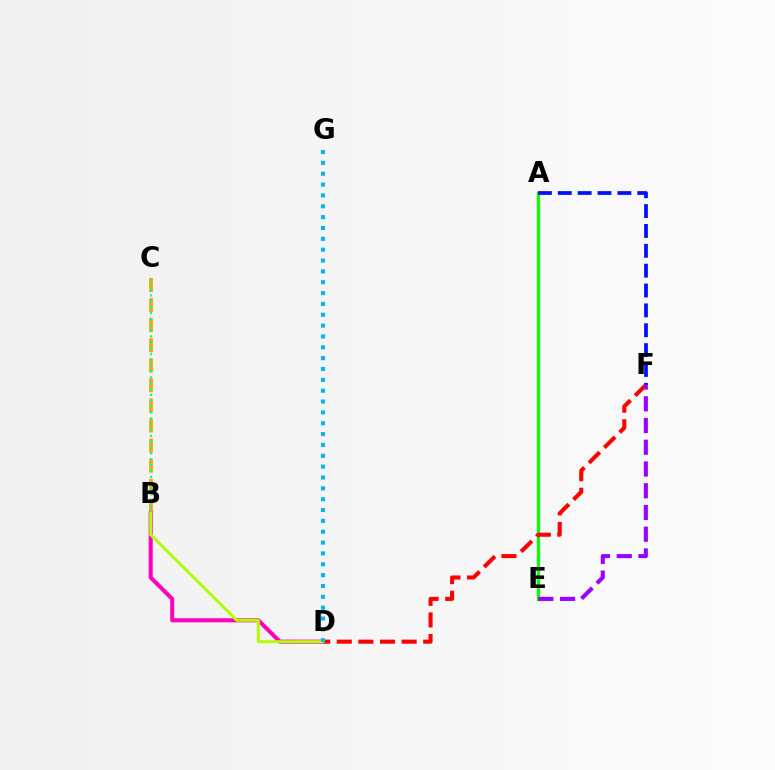{('B', 'C'): [{'color': '#ffa500', 'line_style': 'dashed', 'thickness': 2.73}, {'color': '#00ff9d', 'line_style': 'dotted', 'thickness': 1.59}], ('A', 'E'): [{'color': '#08ff00', 'line_style': 'solid', 'thickness': 2.36}], ('B', 'D'): [{'color': '#ff00bd', 'line_style': 'solid', 'thickness': 2.93}, {'color': '#b3ff00', 'line_style': 'solid', 'thickness': 2.17}], ('A', 'F'): [{'color': '#0010ff', 'line_style': 'dashed', 'thickness': 2.7}], ('D', 'F'): [{'color': '#ff0000', 'line_style': 'dashed', 'thickness': 2.93}], ('E', 'F'): [{'color': '#9b00ff', 'line_style': 'dashed', 'thickness': 2.95}], ('D', 'G'): [{'color': '#00b5ff', 'line_style': 'dotted', 'thickness': 2.95}]}